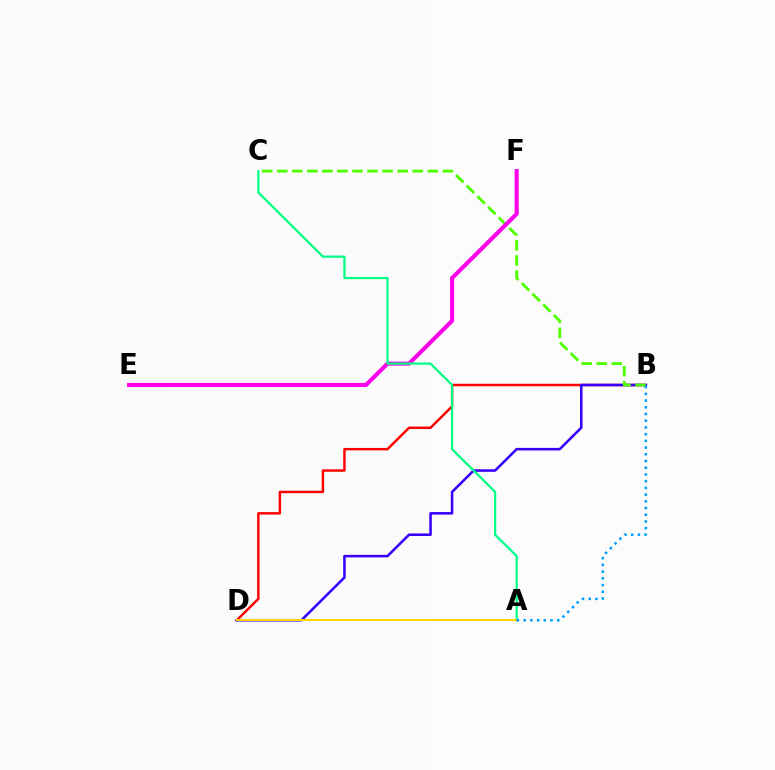{('B', 'D'): [{'color': '#ff0000', 'line_style': 'solid', 'thickness': 1.76}, {'color': '#3700ff', 'line_style': 'solid', 'thickness': 1.83}], ('B', 'C'): [{'color': '#4fff00', 'line_style': 'dashed', 'thickness': 2.05}], ('E', 'F'): [{'color': '#ff00ed', 'line_style': 'solid', 'thickness': 2.94}], ('A', 'C'): [{'color': '#00ff86', 'line_style': 'solid', 'thickness': 1.6}], ('A', 'D'): [{'color': '#ffd500', 'line_style': 'solid', 'thickness': 1.51}], ('A', 'B'): [{'color': '#009eff', 'line_style': 'dotted', 'thickness': 1.83}]}